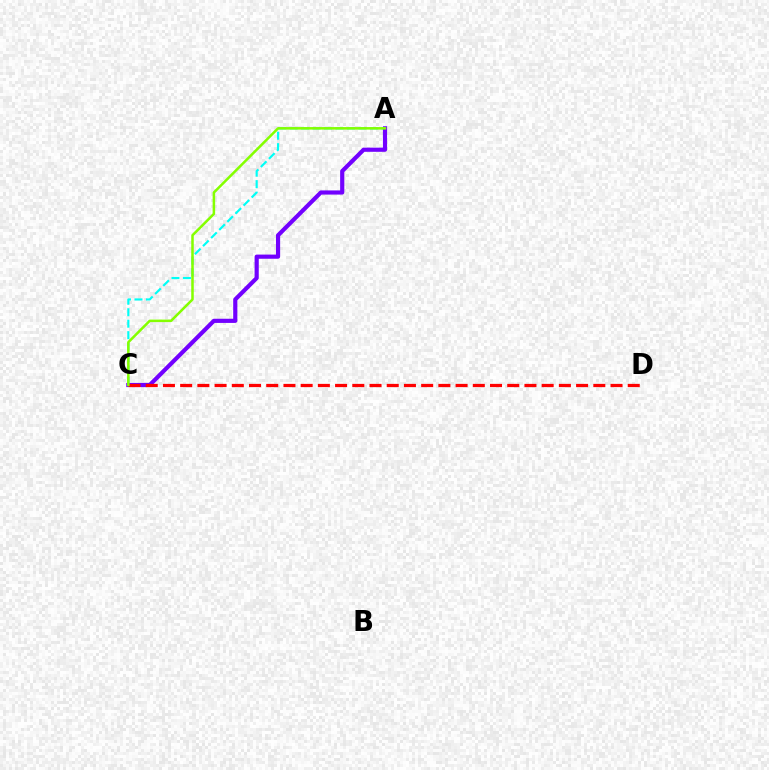{('A', 'C'): [{'color': '#00fff6', 'line_style': 'dashed', 'thickness': 1.56}, {'color': '#7200ff', 'line_style': 'solid', 'thickness': 3.0}, {'color': '#84ff00', 'line_style': 'solid', 'thickness': 1.82}], ('C', 'D'): [{'color': '#ff0000', 'line_style': 'dashed', 'thickness': 2.34}]}